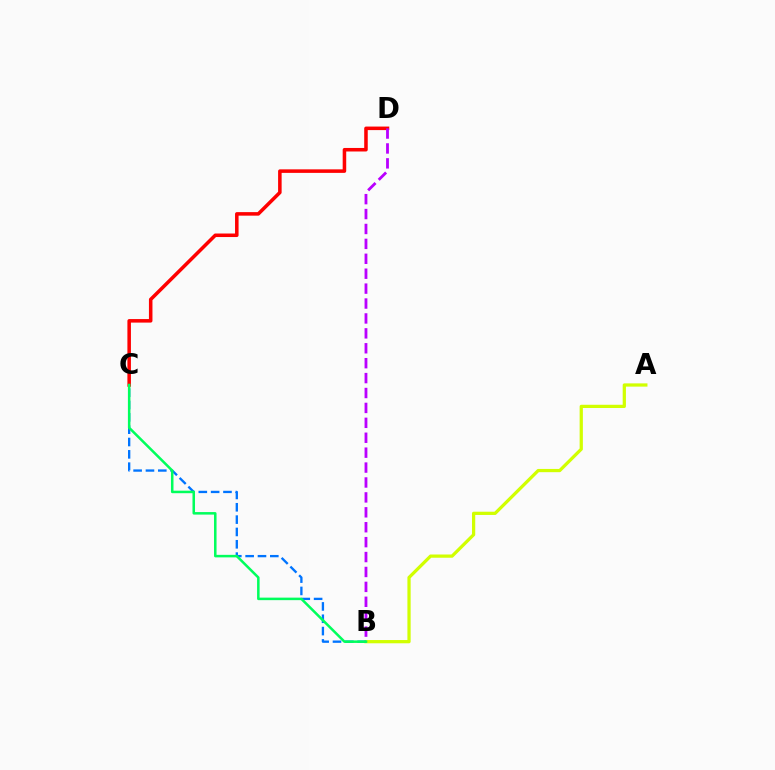{('A', 'B'): [{'color': '#d1ff00', 'line_style': 'solid', 'thickness': 2.33}], ('C', 'D'): [{'color': '#ff0000', 'line_style': 'solid', 'thickness': 2.54}], ('B', 'C'): [{'color': '#0074ff', 'line_style': 'dashed', 'thickness': 1.68}, {'color': '#00ff5c', 'line_style': 'solid', 'thickness': 1.82}], ('B', 'D'): [{'color': '#b900ff', 'line_style': 'dashed', 'thickness': 2.03}]}